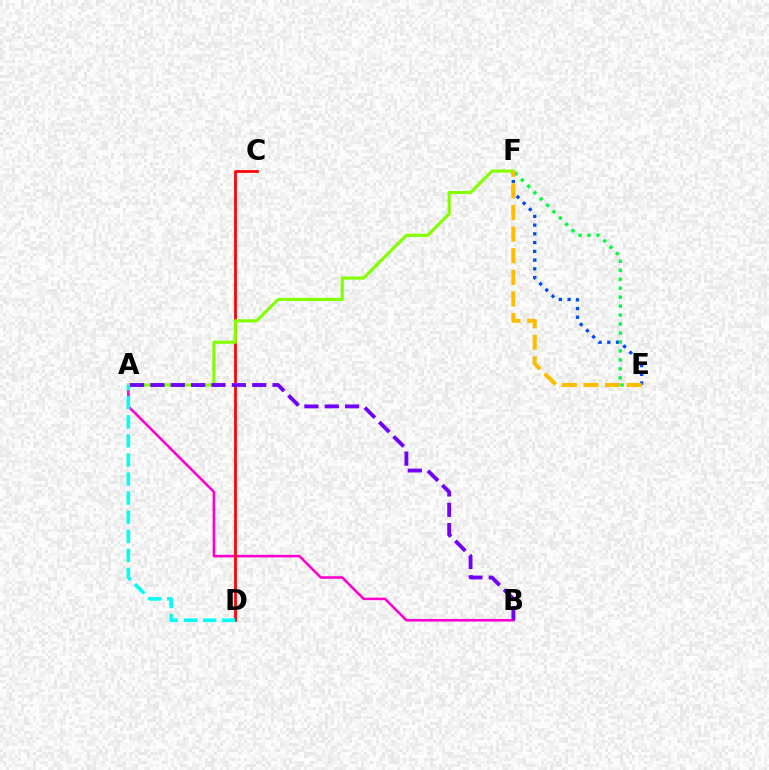{('A', 'B'): [{'color': '#ff00cf', 'line_style': 'solid', 'thickness': 1.85}, {'color': '#7200ff', 'line_style': 'dashed', 'thickness': 2.77}], ('C', 'D'): [{'color': '#ff0000', 'line_style': 'solid', 'thickness': 1.97}], ('E', 'F'): [{'color': '#004bff', 'line_style': 'dotted', 'thickness': 2.38}, {'color': '#00ff39', 'line_style': 'dotted', 'thickness': 2.43}, {'color': '#ffbd00', 'line_style': 'dashed', 'thickness': 2.93}], ('A', 'F'): [{'color': '#84ff00', 'line_style': 'solid', 'thickness': 2.27}], ('A', 'D'): [{'color': '#00fff6', 'line_style': 'dashed', 'thickness': 2.59}]}